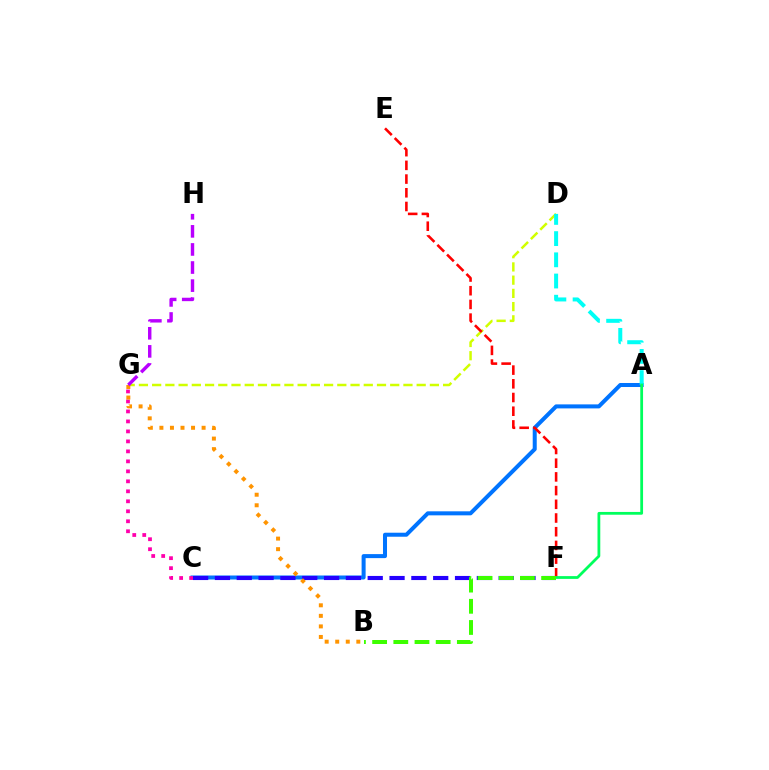{('D', 'G'): [{'color': '#d1ff00', 'line_style': 'dashed', 'thickness': 1.8}], ('A', 'C'): [{'color': '#0074ff', 'line_style': 'solid', 'thickness': 2.89}], ('C', 'F'): [{'color': '#2500ff', 'line_style': 'dashed', 'thickness': 2.97}], ('E', 'F'): [{'color': '#ff0000', 'line_style': 'dashed', 'thickness': 1.86}], ('A', 'D'): [{'color': '#00fff6', 'line_style': 'dashed', 'thickness': 2.88}], ('C', 'G'): [{'color': '#ff00ac', 'line_style': 'dotted', 'thickness': 2.71}], ('B', 'G'): [{'color': '#ff9400', 'line_style': 'dotted', 'thickness': 2.87}], ('G', 'H'): [{'color': '#b900ff', 'line_style': 'dashed', 'thickness': 2.46}], ('A', 'F'): [{'color': '#00ff5c', 'line_style': 'solid', 'thickness': 2.0}], ('B', 'F'): [{'color': '#3dff00', 'line_style': 'dashed', 'thickness': 2.88}]}